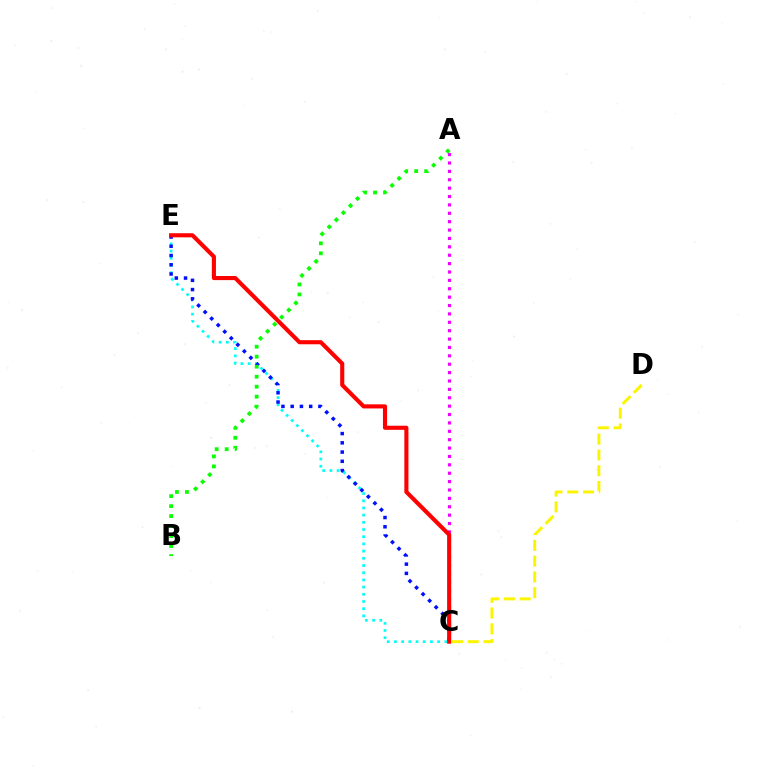{('C', 'E'): [{'color': '#00fff6', 'line_style': 'dotted', 'thickness': 1.96}, {'color': '#0010ff', 'line_style': 'dotted', 'thickness': 2.51}, {'color': '#ff0000', 'line_style': 'solid', 'thickness': 2.96}], ('A', 'C'): [{'color': '#ee00ff', 'line_style': 'dotted', 'thickness': 2.28}], ('C', 'D'): [{'color': '#fcf500', 'line_style': 'dashed', 'thickness': 2.14}], ('A', 'B'): [{'color': '#08ff00', 'line_style': 'dotted', 'thickness': 2.72}]}